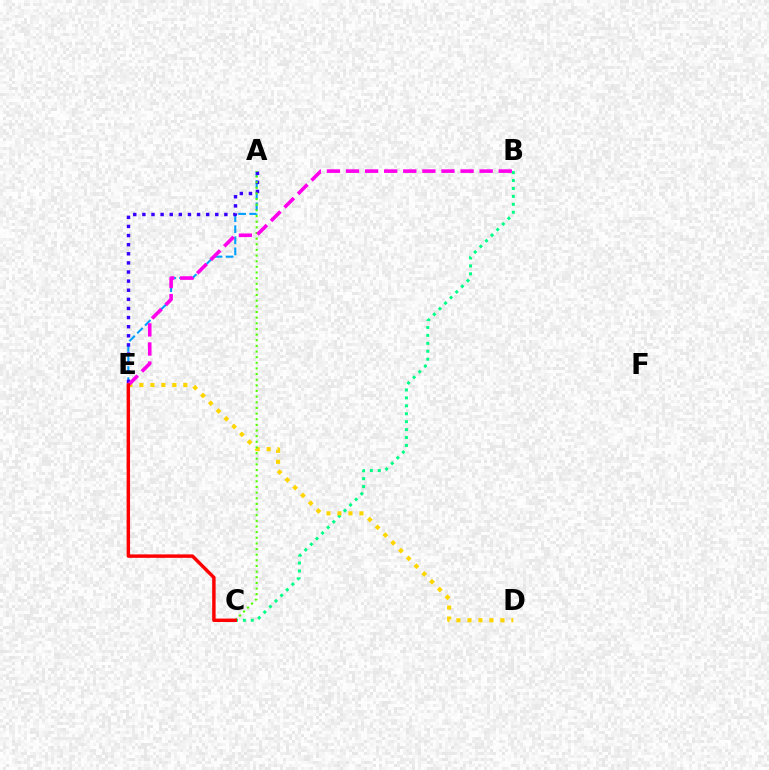{('B', 'C'): [{'color': '#00ff86', 'line_style': 'dotted', 'thickness': 2.15}], ('D', 'E'): [{'color': '#ffd500', 'line_style': 'dotted', 'thickness': 2.99}], ('A', 'E'): [{'color': '#009eff', 'line_style': 'dashed', 'thickness': 1.5}, {'color': '#3700ff', 'line_style': 'dotted', 'thickness': 2.48}], ('A', 'C'): [{'color': '#4fff00', 'line_style': 'dotted', 'thickness': 1.53}], ('B', 'E'): [{'color': '#ff00ed', 'line_style': 'dashed', 'thickness': 2.59}], ('C', 'E'): [{'color': '#ff0000', 'line_style': 'solid', 'thickness': 2.48}]}